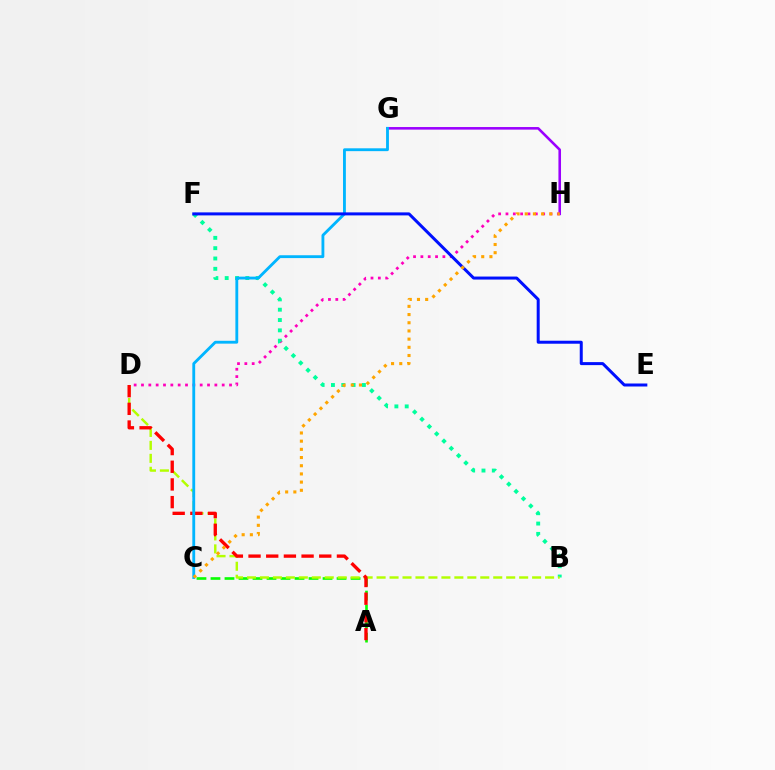{('A', 'C'): [{'color': '#08ff00', 'line_style': 'dashed', 'thickness': 1.9}], ('G', 'H'): [{'color': '#9b00ff', 'line_style': 'solid', 'thickness': 1.86}], ('D', 'H'): [{'color': '#ff00bd', 'line_style': 'dotted', 'thickness': 1.99}], ('B', 'F'): [{'color': '#00ff9d', 'line_style': 'dotted', 'thickness': 2.8}], ('B', 'D'): [{'color': '#b3ff00', 'line_style': 'dashed', 'thickness': 1.76}], ('A', 'D'): [{'color': '#ff0000', 'line_style': 'dashed', 'thickness': 2.4}], ('C', 'G'): [{'color': '#00b5ff', 'line_style': 'solid', 'thickness': 2.05}], ('E', 'F'): [{'color': '#0010ff', 'line_style': 'solid', 'thickness': 2.16}], ('C', 'H'): [{'color': '#ffa500', 'line_style': 'dotted', 'thickness': 2.22}]}